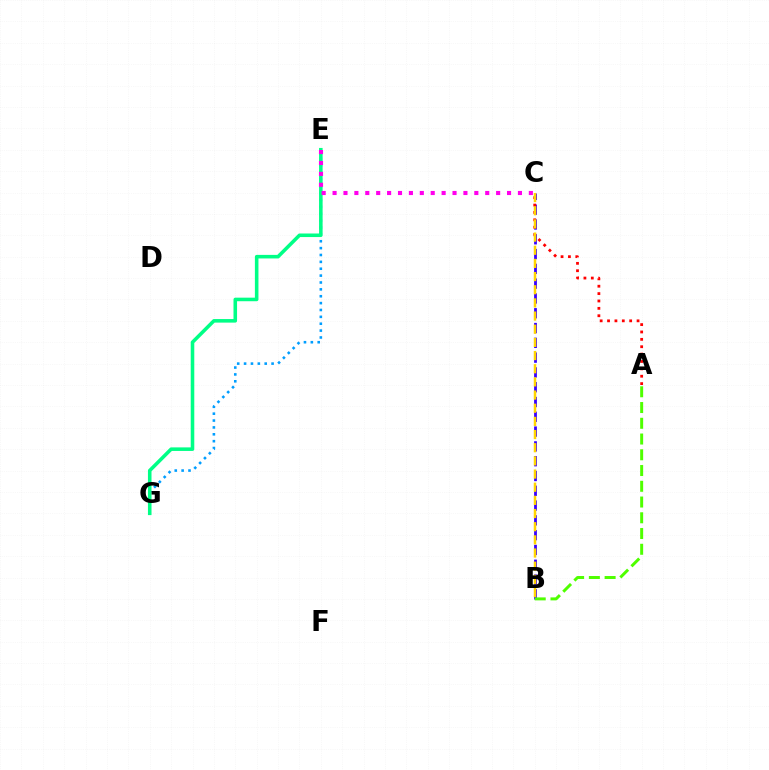{('B', 'C'): [{'color': '#3700ff', 'line_style': 'dashed', 'thickness': 2.01}, {'color': '#ffd500', 'line_style': 'dashed', 'thickness': 1.79}], ('E', 'G'): [{'color': '#009eff', 'line_style': 'dotted', 'thickness': 1.87}, {'color': '#00ff86', 'line_style': 'solid', 'thickness': 2.57}], ('A', 'C'): [{'color': '#ff0000', 'line_style': 'dotted', 'thickness': 2.0}], ('A', 'B'): [{'color': '#4fff00', 'line_style': 'dashed', 'thickness': 2.14}], ('C', 'E'): [{'color': '#ff00ed', 'line_style': 'dotted', 'thickness': 2.96}]}